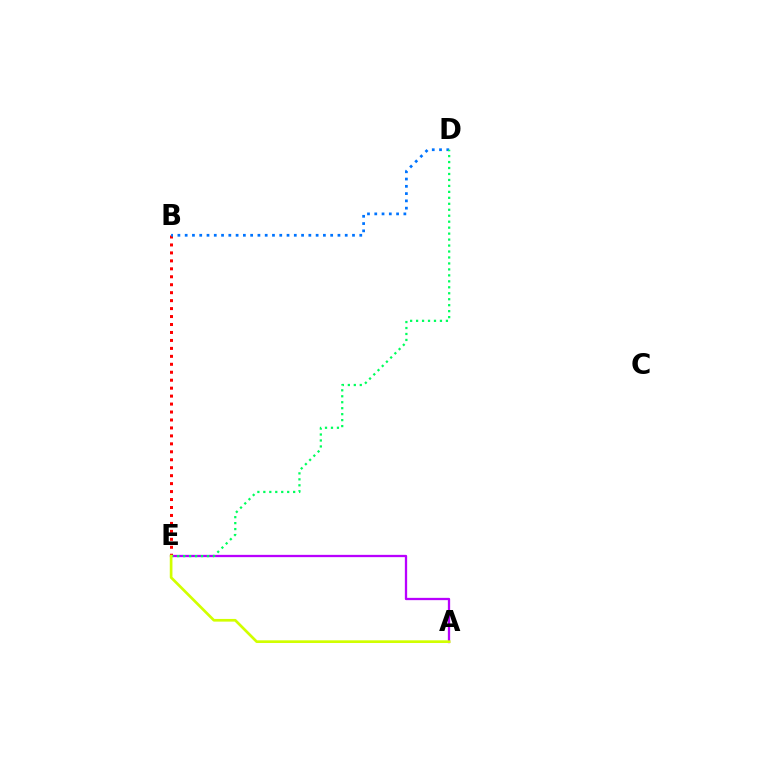{('B', 'E'): [{'color': '#ff0000', 'line_style': 'dotted', 'thickness': 2.16}], ('A', 'E'): [{'color': '#b900ff', 'line_style': 'solid', 'thickness': 1.65}, {'color': '#d1ff00', 'line_style': 'solid', 'thickness': 1.93}], ('B', 'D'): [{'color': '#0074ff', 'line_style': 'dotted', 'thickness': 1.98}], ('D', 'E'): [{'color': '#00ff5c', 'line_style': 'dotted', 'thickness': 1.62}]}